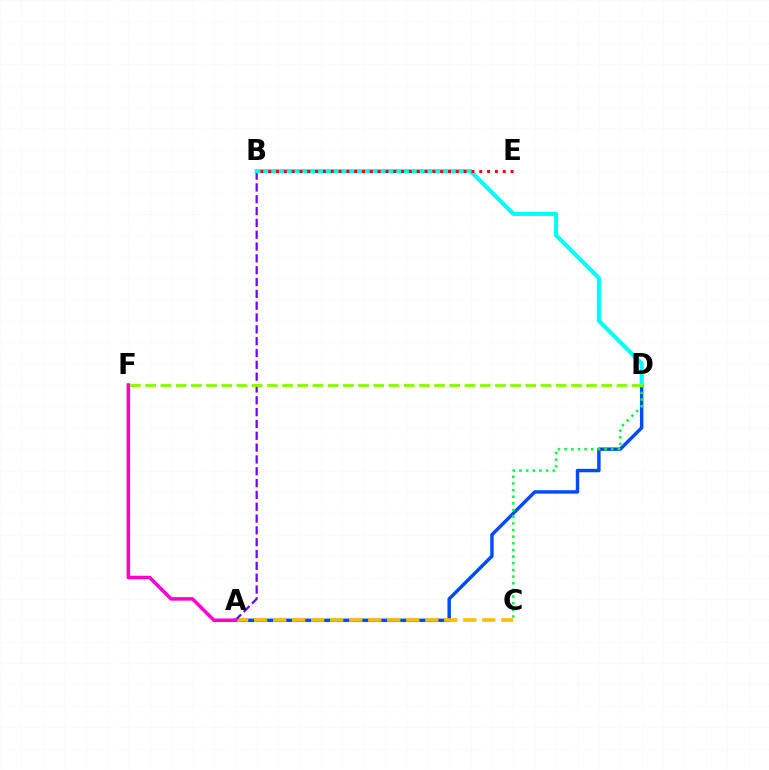{('A', 'D'): [{'color': '#004bff', 'line_style': 'solid', 'thickness': 2.47}], ('A', 'C'): [{'color': '#ffbd00', 'line_style': 'dashed', 'thickness': 2.58}], ('A', 'B'): [{'color': '#7200ff', 'line_style': 'dashed', 'thickness': 1.61}], ('B', 'D'): [{'color': '#00fff6', 'line_style': 'solid', 'thickness': 2.95}], ('C', 'D'): [{'color': '#00ff39', 'line_style': 'dotted', 'thickness': 1.81}], ('D', 'F'): [{'color': '#84ff00', 'line_style': 'dashed', 'thickness': 2.07}], ('A', 'F'): [{'color': '#ff00cf', 'line_style': 'solid', 'thickness': 2.54}], ('B', 'E'): [{'color': '#ff0000', 'line_style': 'dotted', 'thickness': 2.12}]}